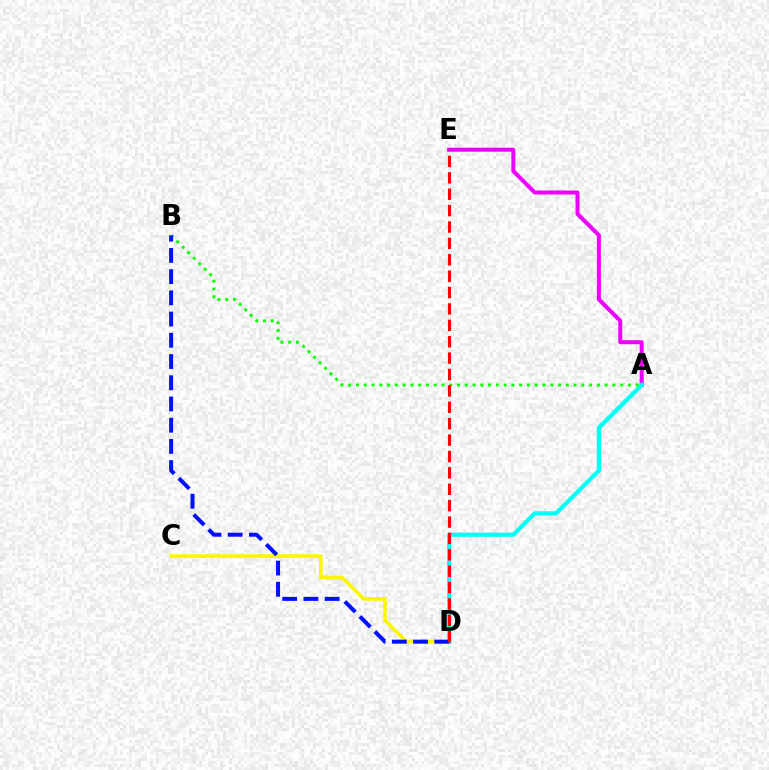{('C', 'D'): [{'color': '#fcf500', 'line_style': 'solid', 'thickness': 2.59}], ('A', 'E'): [{'color': '#ee00ff', 'line_style': 'solid', 'thickness': 2.88}], ('A', 'D'): [{'color': '#00fff6', 'line_style': 'solid', 'thickness': 2.99}], ('A', 'B'): [{'color': '#08ff00', 'line_style': 'dotted', 'thickness': 2.11}], ('B', 'D'): [{'color': '#0010ff', 'line_style': 'dashed', 'thickness': 2.88}], ('D', 'E'): [{'color': '#ff0000', 'line_style': 'dashed', 'thickness': 2.23}]}